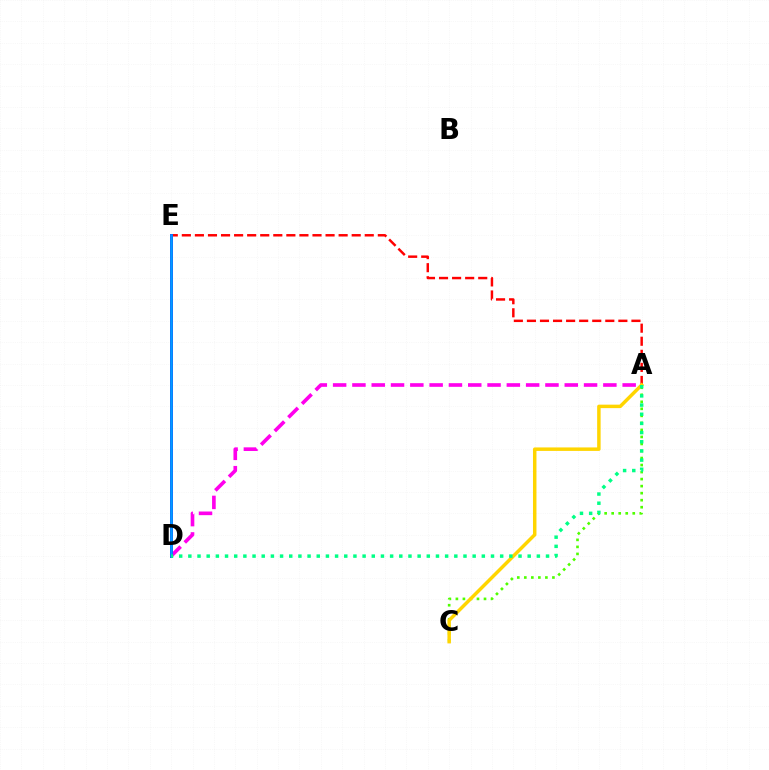{('A', 'D'): [{'color': '#ff00ed', 'line_style': 'dashed', 'thickness': 2.62}, {'color': '#00ff86', 'line_style': 'dotted', 'thickness': 2.49}], ('A', 'E'): [{'color': '#ff0000', 'line_style': 'dashed', 'thickness': 1.77}], ('D', 'E'): [{'color': '#3700ff', 'line_style': 'solid', 'thickness': 2.13}, {'color': '#009eff', 'line_style': 'solid', 'thickness': 1.85}], ('A', 'C'): [{'color': '#4fff00', 'line_style': 'dotted', 'thickness': 1.91}, {'color': '#ffd500', 'line_style': 'solid', 'thickness': 2.5}]}